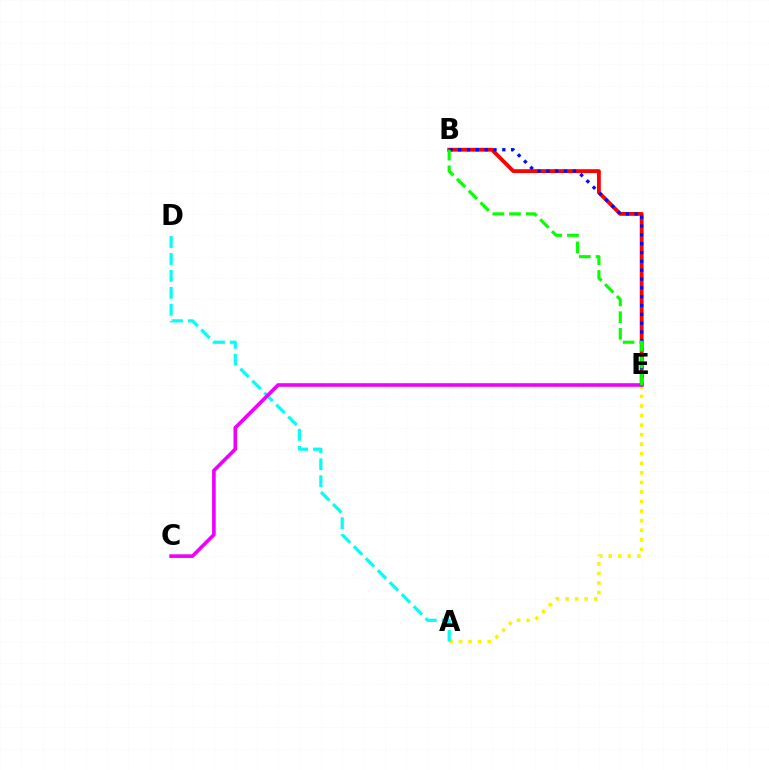{('B', 'E'): [{'color': '#ff0000', 'line_style': 'solid', 'thickness': 2.76}, {'color': '#0010ff', 'line_style': 'dotted', 'thickness': 2.4}, {'color': '#08ff00', 'line_style': 'dashed', 'thickness': 2.27}], ('A', 'E'): [{'color': '#fcf500', 'line_style': 'dotted', 'thickness': 2.6}], ('A', 'D'): [{'color': '#00fff6', 'line_style': 'dashed', 'thickness': 2.3}], ('C', 'E'): [{'color': '#ee00ff', 'line_style': 'solid', 'thickness': 2.6}]}